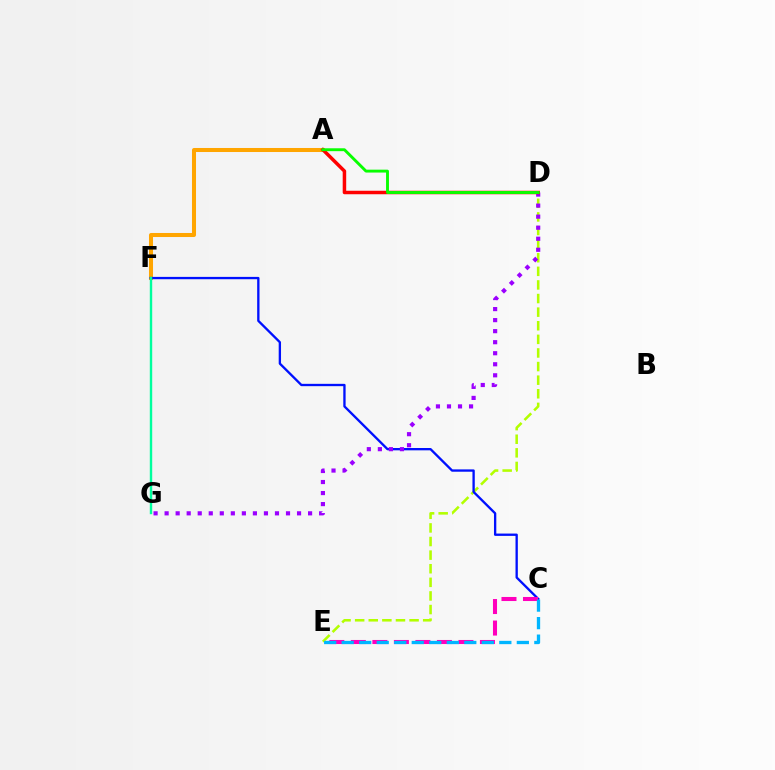{('D', 'E'): [{'color': '#b3ff00', 'line_style': 'dashed', 'thickness': 1.85}], ('A', 'F'): [{'color': '#ffa500', 'line_style': 'solid', 'thickness': 2.9}], ('C', 'F'): [{'color': '#0010ff', 'line_style': 'solid', 'thickness': 1.68}], ('D', 'G'): [{'color': '#9b00ff', 'line_style': 'dotted', 'thickness': 3.0}], ('A', 'D'): [{'color': '#ff0000', 'line_style': 'solid', 'thickness': 2.51}, {'color': '#08ff00', 'line_style': 'solid', 'thickness': 2.08}], ('C', 'E'): [{'color': '#ff00bd', 'line_style': 'dashed', 'thickness': 2.92}, {'color': '#00b5ff', 'line_style': 'dashed', 'thickness': 2.38}], ('F', 'G'): [{'color': '#00ff9d', 'line_style': 'solid', 'thickness': 1.73}]}